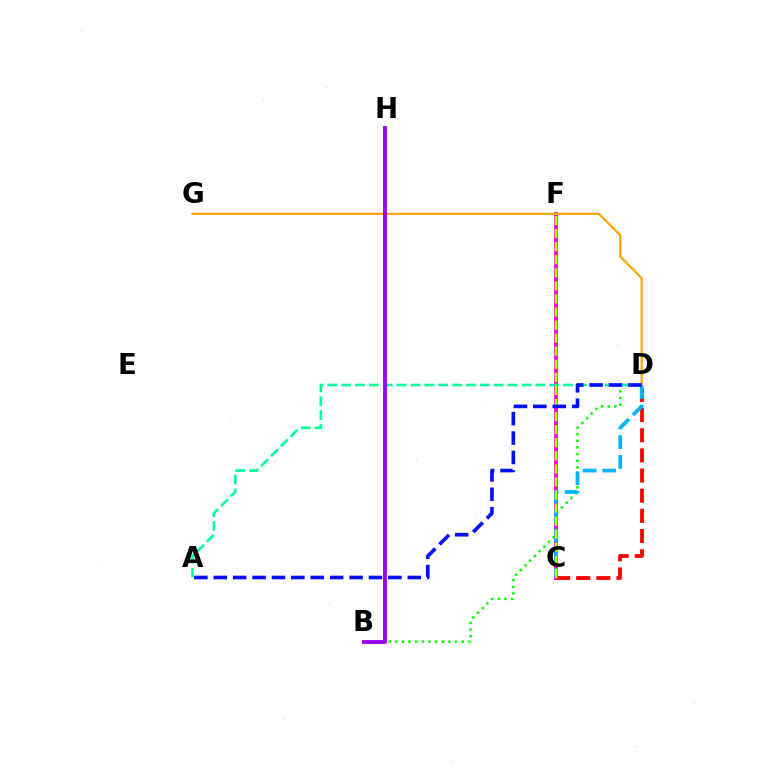{('B', 'D'): [{'color': '#08ff00', 'line_style': 'dotted', 'thickness': 1.8}], ('C', 'D'): [{'color': '#ff0000', 'line_style': 'dashed', 'thickness': 2.74}, {'color': '#00b5ff', 'line_style': 'dashed', 'thickness': 2.68}], ('C', 'F'): [{'color': '#ff00bd', 'line_style': 'solid', 'thickness': 2.69}, {'color': '#b3ff00', 'line_style': 'dashed', 'thickness': 1.78}], ('A', 'D'): [{'color': '#00ff9d', 'line_style': 'dashed', 'thickness': 1.88}, {'color': '#0010ff', 'line_style': 'dashed', 'thickness': 2.64}], ('D', 'G'): [{'color': '#ffa500', 'line_style': 'solid', 'thickness': 1.6}], ('B', 'H'): [{'color': '#9b00ff', 'line_style': 'solid', 'thickness': 2.79}]}